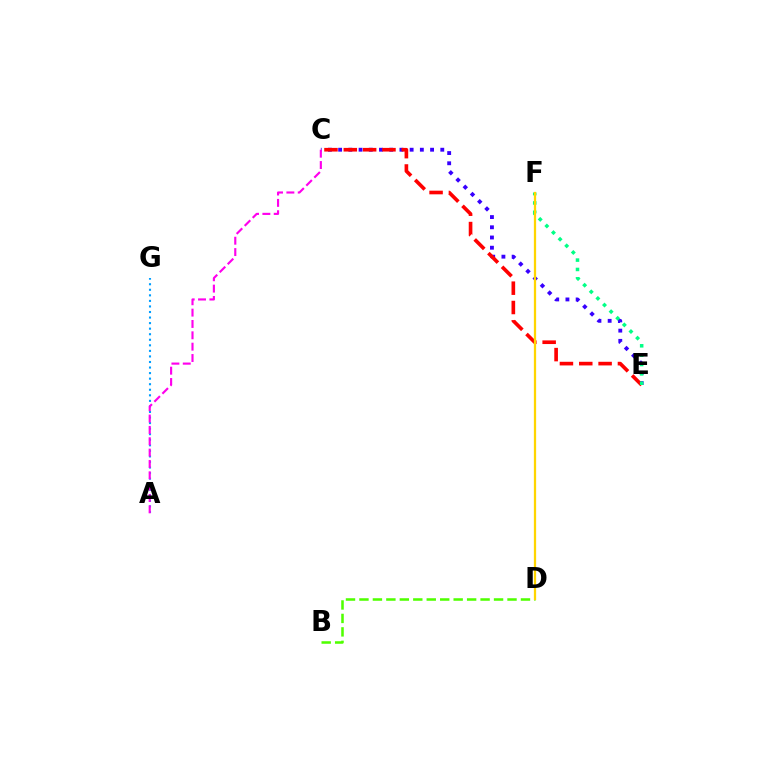{('C', 'E'): [{'color': '#3700ff', 'line_style': 'dotted', 'thickness': 2.78}, {'color': '#ff0000', 'line_style': 'dashed', 'thickness': 2.63}], ('A', 'G'): [{'color': '#009eff', 'line_style': 'dotted', 'thickness': 1.51}], ('A', 'C'): [{'color': '#ff00ed', 'line_style': 'dashed', 'thickness': 1.54}], ('B', 'D'): [{'color': '#4fff00', 'line_style': 'dashed', 'thickness': 1.83}], ('E', 'F'): [{'color': '#00ff86', 'line_style': 'dotted', 'thickness': 2.54}], ('D', 'F'): [{'color': '#ffd500', 'line_style': 'solid', 'thickness': 1.63}]}